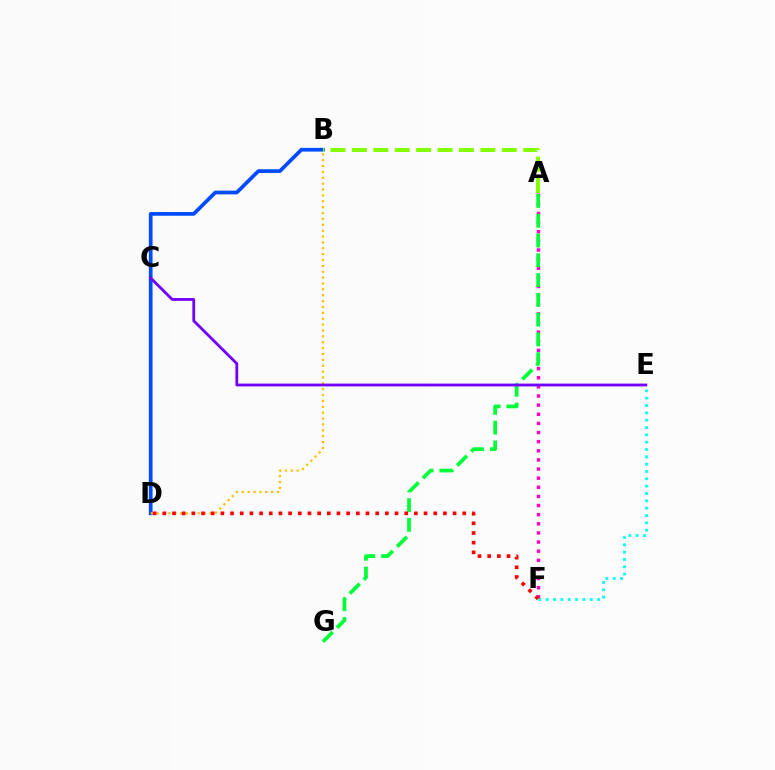{('A', 'F'): [{'color': '#ff00cf', 'line_style': 'dotted', 'thickness': 2.48}], ('B', 'D'): [{'color': '#004bff', 'line_style': 'solid', 'thickness': 2.67}, {'color': '#ffbd00', 'line_style': 'dotted', 'thickness': 1.6}], ('E', 'F'): [{'color': '#00fff6', 'line_style': 'dotted', 'thickness': 1.99}], ('A', 'B'): [{'color': '#84ff00', 'line_style': 'dashed', 'thickness': 2.91}], ('A', 'G'): [{'color': '#00ff39', 'line_style': 'dashed', 'thickness': 2.69}], ('D', 'F'): [{'color': '#ff0000', 'line_style': 'dotted', 'thickness': 2.63}], ('C', 'E'): [{'color': '#7200ff', 'line_style': 'solid', 'thickness': 2.02}]}